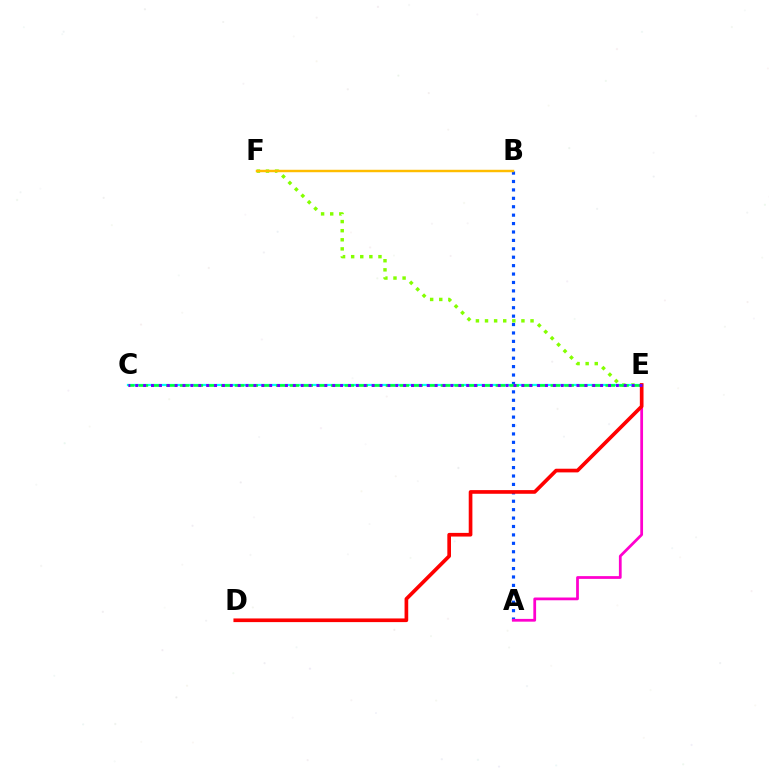{('A', 'B'): [{'color': '#004bff', 'line_style': 'dotted', 'thickness': 2.29}], ('E', 'F'): [{'color': '#84ff00', 'line_style': 'dotted', 'thickness': 2.47}], ('C', 'E'): [{'color': '#00fff6', 'line_style': 'solid', 'thickness': 1.61}, {'color': '#00ff39', 'line_style': 'dashed', 'thickness': 1.87}, {'color': '#7200ff', 'line_style': 'dotted', 'thickness': 2.14}], ('A', 'E'): [{'color': '#ff00cf', 'line_style': 'solid', 'thickness': 1.99}], ('D', 'E'): [{'color': '#ff0000', 'line_style': 'solid', 'thickness': 2.64}], ('B', 'F'): [{'color': '#ffbd00', 'line_style': 'solid', 'thickness': 1.76}]}